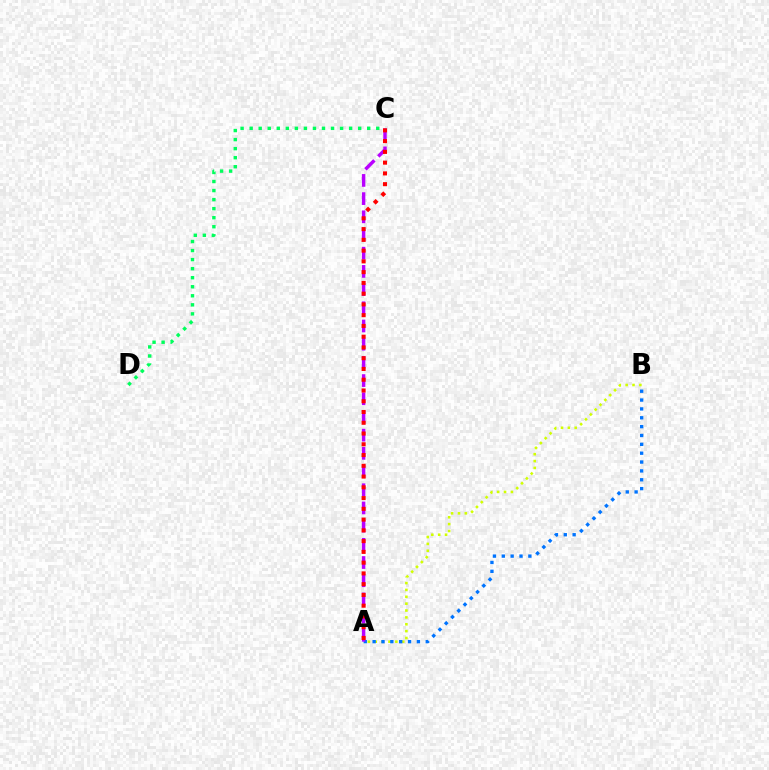{('A', 'B'): [{'color': '#d1ff00', 'line_style': 'dotted', 'thickness': 1.86}, {'color': '#0074ff', 'line_style': 'dotted', 'thickness': 2.41}], ('A', 'C'): [{'color': '#b900ff', 'line_style': 'dashed', 'thickness': 2.47}, {'color': '#ff0000', 'line_style': 'dotted', 'thickness': 2.92}], ('C', 'D'): [{'color': '#00ff5c', 'line_style': 'dotted', 'thickness': 2.46}]}